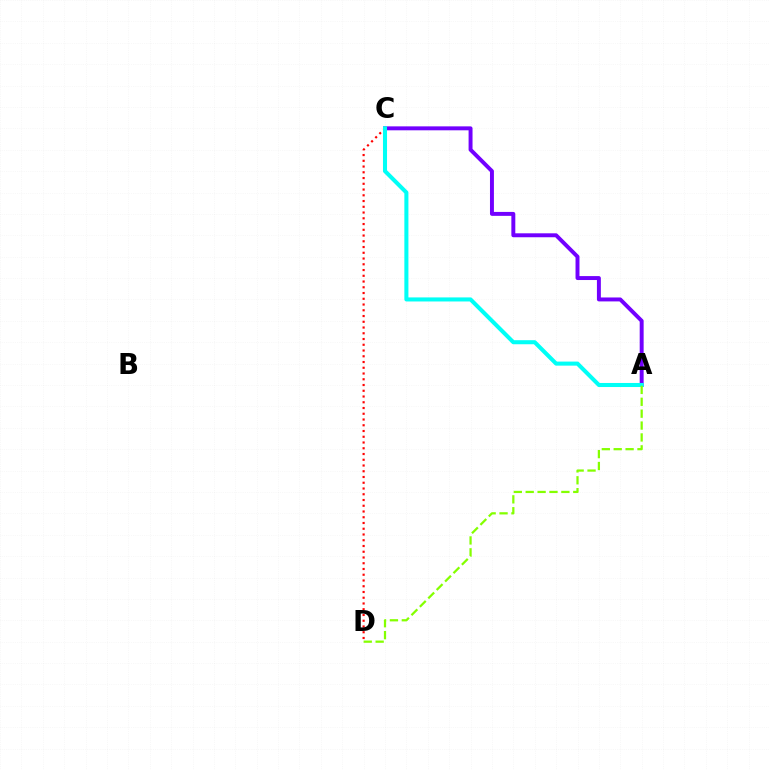{('C', 'D'): [{'color': '#ff0000', 'line_style': 'dotted', 'thickness': 1.56}], ('A', 'C'): [{'color': '#7200ff', 'line_style': 'solid', 'thickness': 2.84}, {'color': '#00fff6', 'line_style': 'solid', 'thickness': 2.92}], ('A', 'D'): [{'color': '#84ff00', 'line_style': 'dashed', 'thickness': 1.62}]}